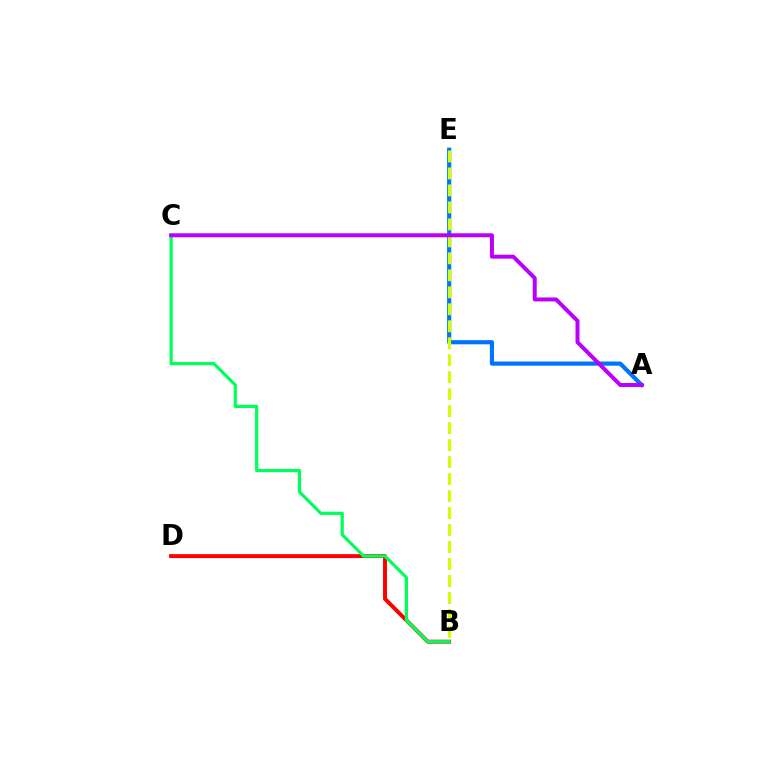{('B', 'D'): [{'color': '#ff0000', 'line_style': 'solid', 'thickness': 2.83}], ('B', 'C'): [{'color': '#00ff5c', 'line_style': 'solid', 'thickness': 2.31}], ('A', 'E'): [{'color': '#0074ff', 'line_style': 'solid', 'thickness': 3.0}], ('B', 'E'): [{'color': '#d1ff00', 'line_style': 'dashed', 'thickness': 2.31}], ('A', 'C'): [{'color': '#b900ff', 'line_style': 'solid', 'thickness': 2.86}]}